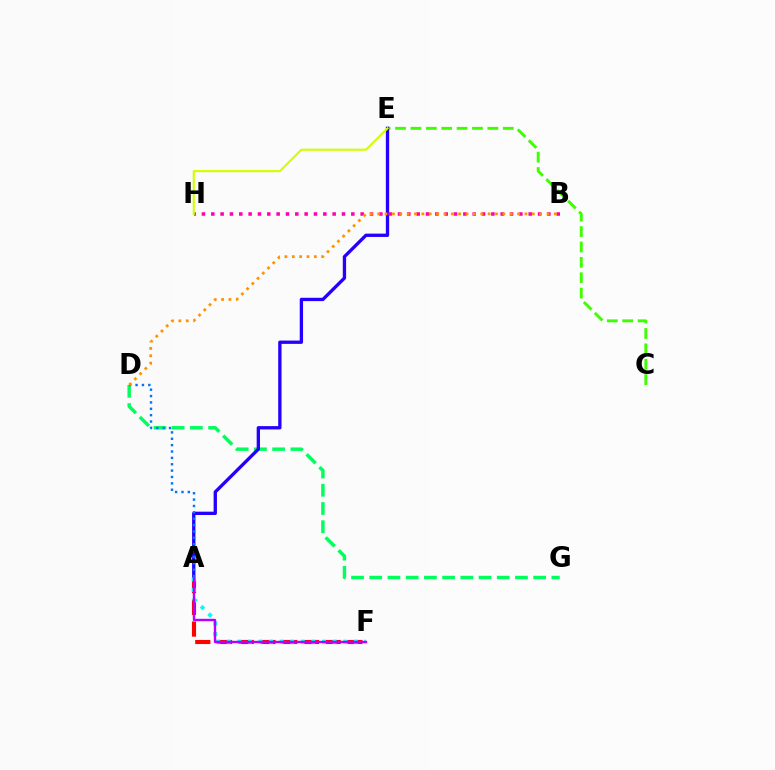{('C', 'E'): [{'color': '#3dff00', 'line_style': 'dashed', 'thickness': 2.09}], ('D', 'G'): [{'color': '#00ff5c', 'line_style': 'dashed', 'thickness': 2.47}], ('A', 'F'): [{'color': '#ff0000', 'line_style': 'dashed', 'thickness': 2.95}, {'color': '#00fff6', 'line_style': 'dotted', 'thickness': 2.87}, {'color': '#b900ff', 'line_style': 'solid', 'thickness': 1.72}], ('A', 'E'): [{'color': '#2500ff', 'line_style': 'solid', 'thickness': 2.39}], ('B', 'H'): [{'color': '#ff00ac', 'line_style': 'dotted', 'thickness': 2.54}], ('A', 'D'): [{'color': '#0074ff', 'line_style': 'dotted', 'thickness': 1.73}], ('B', 'D'): [{'color': '#ff9400', 'line_style': 'dotted', 'thickness': 2.0}], ('E', 'H'): [{'color': '#d1ff00', 'line_style': 'solid', 'thickness': 1.53}]}